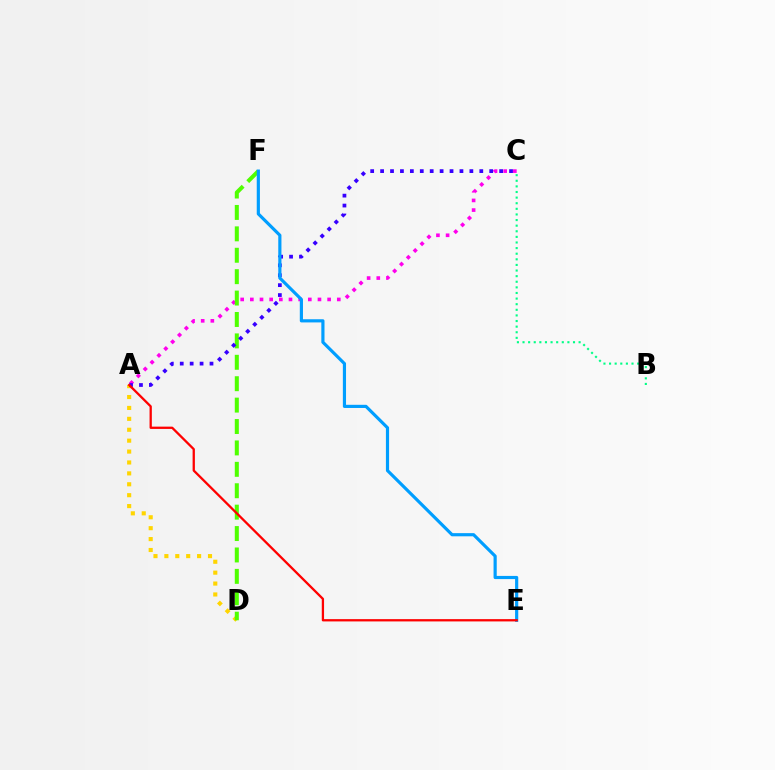{('A', 'C'): [{'color': '#ff00ed', 'line_style': 'dotted', 'thickness': 2.62}, {'color': '#3700ff', 'line_style': 'dotted', 'thickness': 2.7}], ('B', 'C'): [{'color': '#00ff86', 'line_style': 'dotted', 'thickness': 1.52}], ('A', 'D'): [{'color': '#ffd500', 'line_style': 'dotted', 'thickness': 2.96}], ('D', 'F'): [{'color': '#4fff00', 'line_style': 'dashed', 'thickness': 2.91}], ('E', 'F'): [{'color': '#009eff', 'line_style': 'solid', 'thickness': 2.28}], ('A', 'E'): [{'color': '#ff0000', 'line_style': 'solid', 'thickness': 1.65}]}